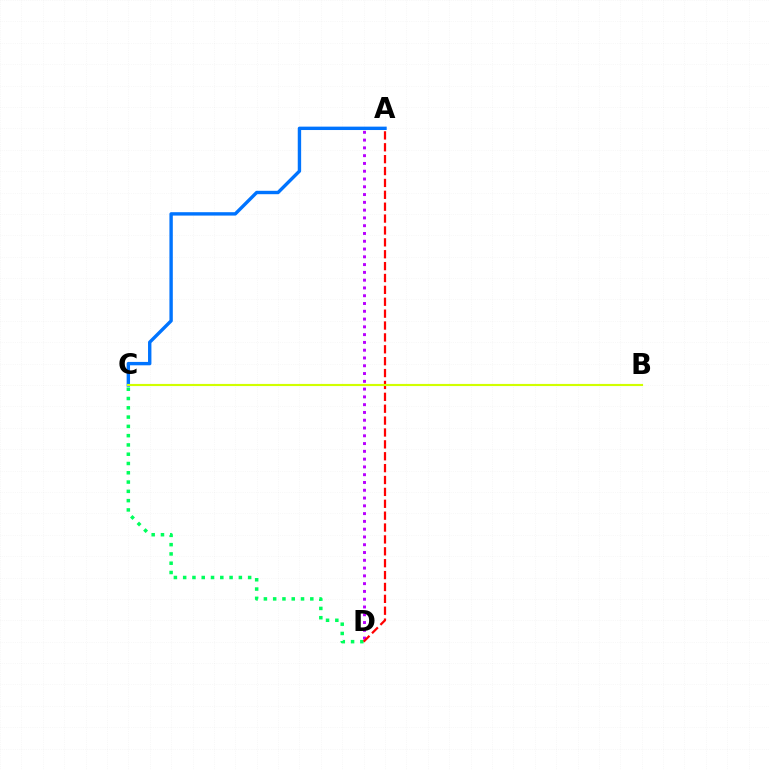{('A', 'D'): [{'color': '#b900ff', 'line_style': 'dotted', 'thickness': 2.11}, {'color': '#ff0000', 'line_style': 'dashed', 'thickness': 1.61}], ('C', 'D'): [{'color': '#00ff5c', 'line_style': 'dotted', 'thickness': 2.52}], ('A', 'C'): [{'color': '#0074ff', 'line_style': 'solid', 'thickness': 2.44}], ('B', 'C'): [{'color': '#d1ff00', 'line_style': 'solid', 'thickness': 1.54}]}